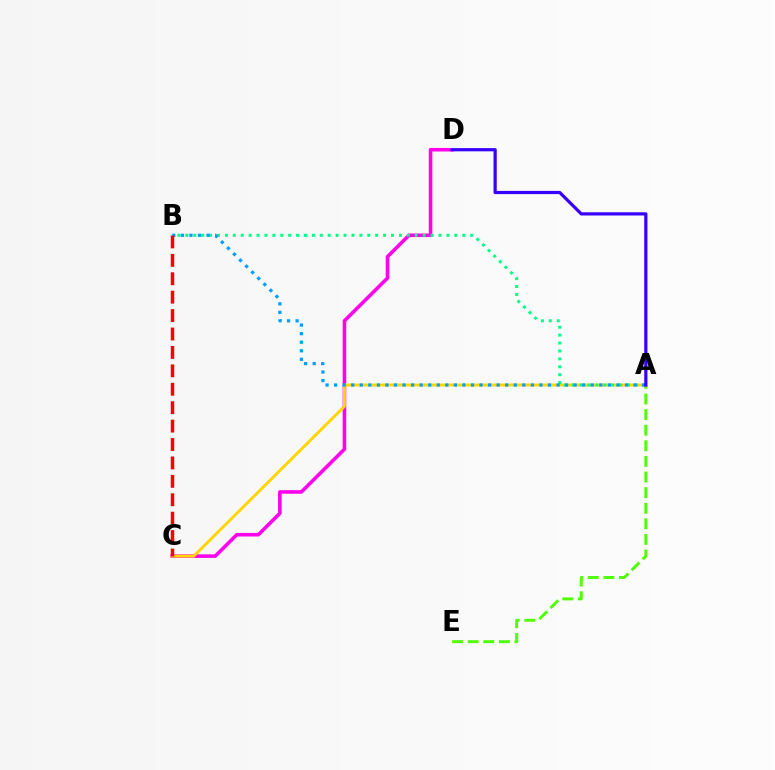{('C', 'D'): [{'color': '#ff00ed', 'line_style': 'solid', 'thickness': 2.57}], ('A', 'C'): [{'color': '#ffd500', 'line_style': 'solid', 'thickness': 2.1}], ('A', 'B'): [{'color': '#00ff86', 'line_style': 'dotted', 'thickness': 2.15}, {'color': '#009eff', 'line_style': 'dotted', 'thickness': 2.32}], ('A', 'E'): [{'color': '#4fff00', 'line_style': 'dashed', 'thickness': 2.12}], ('B', 'C'): [{'color': '#ff0000', 'line_style': 'dashed', 'thickness': 2.5}], ('A', 'D'): [{'color': '#3700ff', 'line_style': 'solid', 'thickness': 2.31}]}